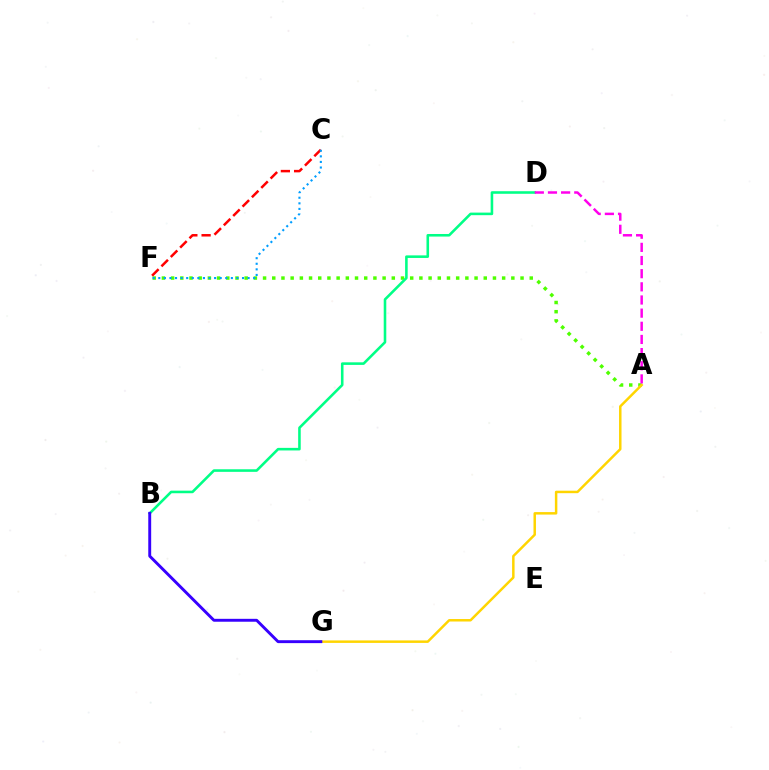{('A', 'F'): [{'color': '#4fff00', 'line_style': 'dotted', 'thickness': 2.5}], ('A', 'G'): [{'color': '#ffd500', 'line_style': 'solid', 'thickness': 1.78}], ('C', 'F'): [{'color': '#ff0000', 'line_style': 'dashed', 'thickness': 1.8}, {'color': '#009eff', 'line_style': 'dotted', 'thickness': 1.52}], ('B', 'D'): [{'color': '#00ff86', 'line_style': 'solid', 'thickness': 1.86}], ('B', 'G'): [{'color': '#3700ff', 'line_style': 'solid', 'thickness': 2.09}], ('A', 'D'): [{'color': '#ff00ed', 'line_style': 'dashed', 'thickness': 1.79}]}